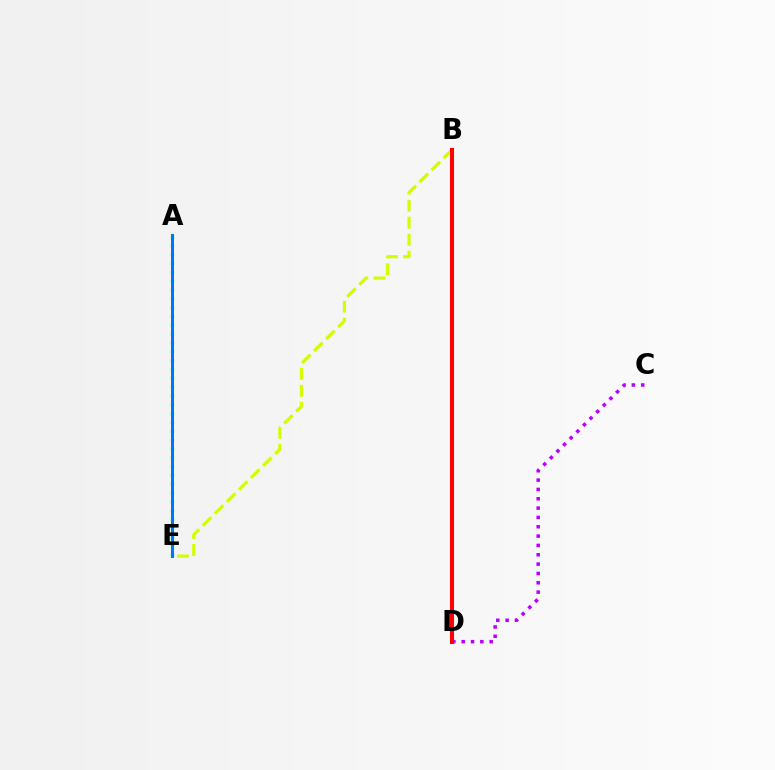{('A', 'E'): [{'color': '#00ff5c', 'line_style': 'dotted', 'thickness': 2.4}, {'color': '#0074ff', 'line_style': 'solid', 'thickness': 2.15}], ('C', 'D'): [{'color': '#b900ff', 'line_style': 'dotted', 'thickness': 2.54}], ('B', 'E'): [{'color': '#d1ff00', 'line_style': 'dashed', 'thickness': 2.31}], ('B', 'D'): [{'color': '#ff0000', 'line_style': 'solid', 'thickness': 2.91}]}